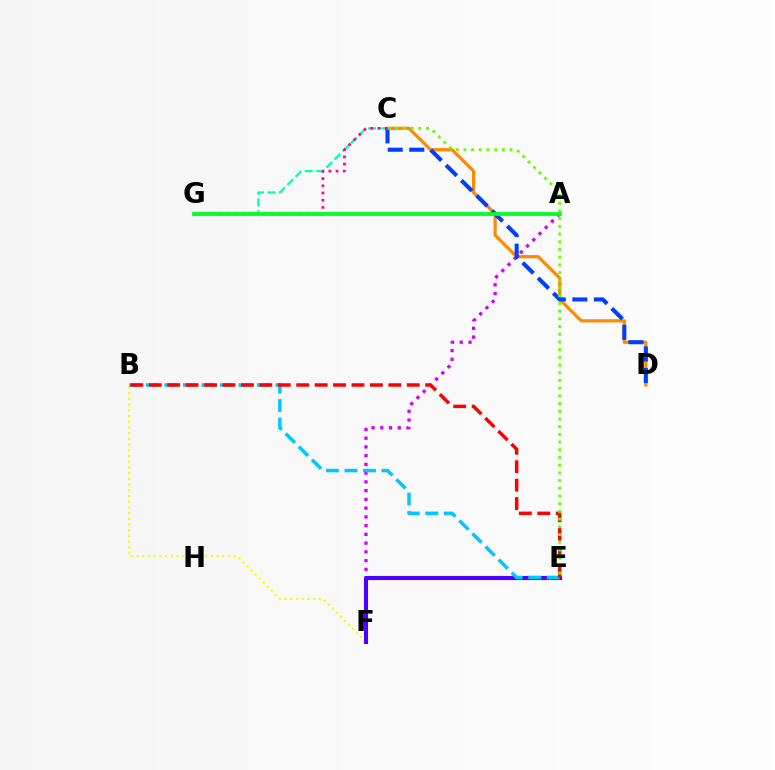{('A', 'F'): [{'color': '#d600ff', 'line_style': 'dotted', 'thickness': 2.38}], ('C', 'G'): [{'color': '#00ffaf', 'line_style': 'dashed', 'thickness': 1.57}, {'color': '#ff00a0', 'line_style': 'dotted', 'thickness': 1.96}], ('B', 'F'): [{'color': '#eeff00', 'line_style': 'dotted', 'thickness': 1.55}], ('E', 'F'): [{'color': '#4f00ff', 'line_style': 'solid', 'thickness': 2.95}], ('B', 'E'): [{'color': '#00c7ff', 'line_style': 'dashed', 'thickness': 2.51}, {'color': '#ff0000', 'line_style': 'dashed', 'thickness': 2.5}], ('C', 'D'): [{'color': '#ff8800', 'line_style': 'solid', 'thickness': 2.31}, {'color': '#003fff', 'line_style': 'dashed', 'thickness': 2.93}], ('C', 'E'): [{'color': '#66ff00', 'line_style': 'dotted', 'thickness': 2.09}], ('A', 'G'): [{'color': '#00ff27', 'line_style': 'solid', 'thickness': 2.72}]}